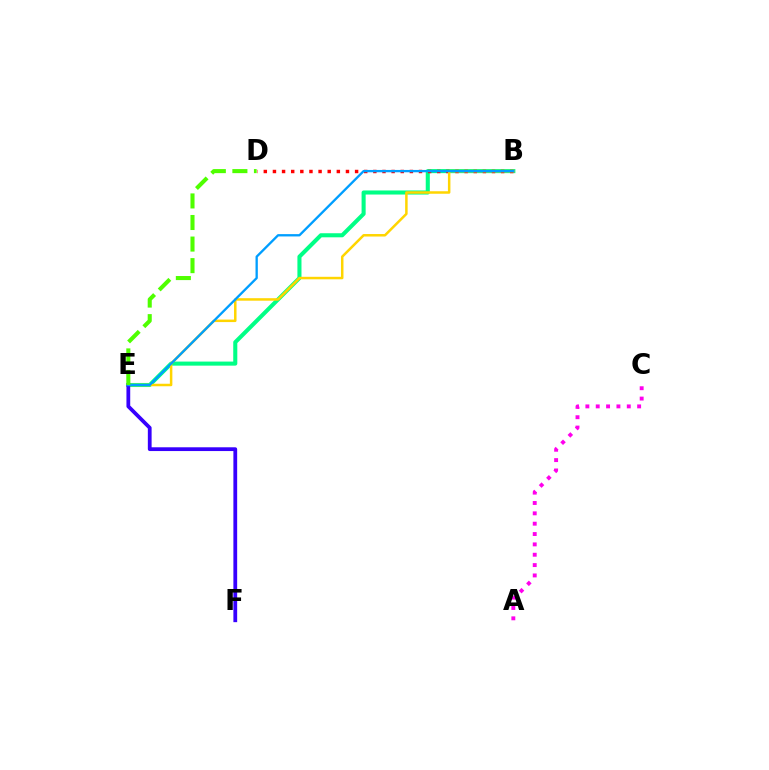{('B', 'E'): [{'color': '#00ff86', 'line_style': 'solid', 'thickness': 2.93}, {'color': '#ffd500', 'line_style': 'solid', 'thickness': 1.8}, {'color': '#009eff', 'line_style': 'solid', 'thickness': 1.67}], ('A', 'C'): [{'color': '#ff00ed', 'line_style': 'dotted', 'thickness': 2.81}], ('B', 'D'): [{'color': '#ff0000', 'line_style': 'dotted', 'thickness': 2.48}], ('E', 'F'): [{'color': '#3700ff', 'line_style': 'solid', 'thickness': 2.72}], ('D', 'E'): [{'color': '#4fff00', 'line_style': 'dashed', 'thickness': 2.93}]}